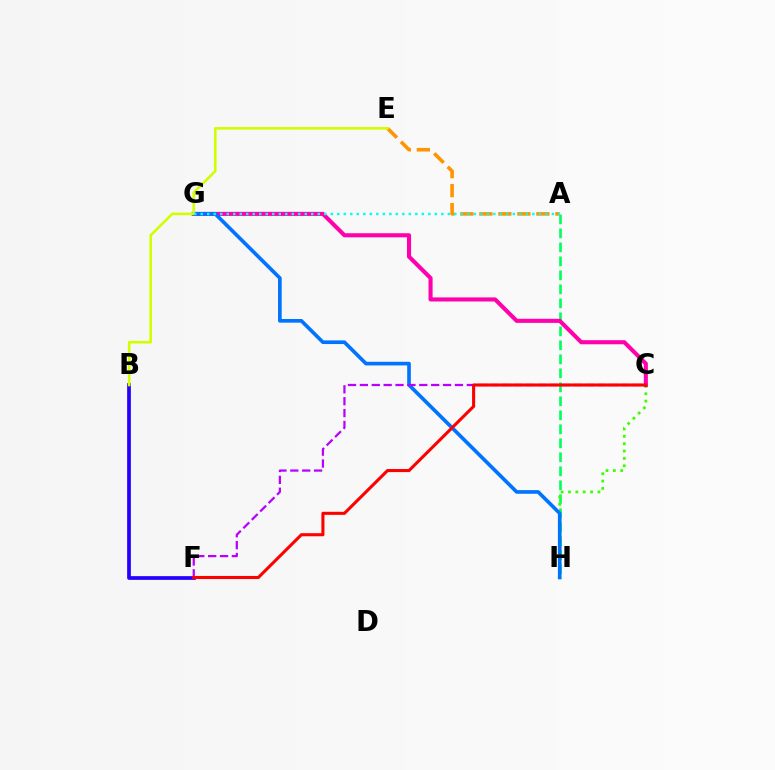{('B', 'F'): [{'color': '#2500ff', 'line_style': 'solid', 'thickness': 2.67}], ('A', 'H'): [{'color': '#00ff5c', 'line_style': 'dashed', 'thickness': 1.9}], ('C', 'H'): [{'color': '#3dff00', 'line_style': 'dotted', 'thickness': 2.0}], ('C', 'G'): [{'color': '#ff00ac', 'line_style': 'solid', 'thickness': 2.94}], ('G', 'H'): [{'color': '#0074ff', 'line_style': 'solid', 'thickness': 2.63}], ('A', 'E'): [{'color': '#ff9400', 'line_style': 'dashed', 'thickness': 2.58}], ('C', 'F'): [{'color': '#b900ff', 'line_style': 'dashed', 'thickness': 1.61}, {'color': '#ff0000', 'line_style': 'solid', 'thickness': 2.22}], ('B', 'E'): [{'color': '#d1ff00', 'line_style': 'solid', 'thickness': 1.88}], ('A', 'G'): [{'color': '#00fff6', 'line_style': 'dotted', 'thickness': 1.77}]}